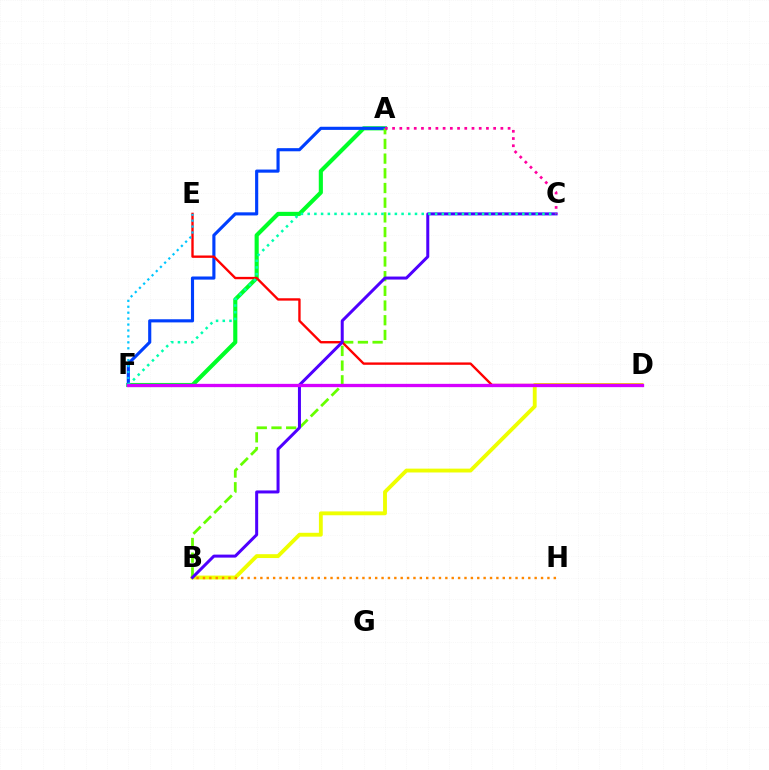{('B', 'D'): [{'color': '#eeff00', 'line_style': 'solid', 'thickness': 2.77}], ('A', 'F'): [{'color': '#00ff27', 'line_style': 'solid', 'thickness': 2.97}, {'color': '#003fff', 'line_style': 'solid', 'thickness': 2.26}], ('A', 'B'): [{'color': '#66ff00', 'line_style': 'dashed', 'thickness': 2.0}], ('D', 'E'): [{'color': '#ff0000', 'line_style': 'solid', 'thickness': 1.7}], ('B', 'C'): [{'color': '#4f00ff', 'line_style': 'solid', 'thickness': 2.16}], ('A', 'C'): [{'color': '#ff00a0', 'line_style': 'dotted', 'thickness': 1.96}], ('E', 'F'): [{'color': '#00c7ff', 'line_style': 'dotted', 'thickness': 1.61}], ('B', 'H'): [{'color': '#ff8800', 'line_style': 'dotted', 'thickness': 1.73}], ('C', 'F'): [{'color': '#00ffaf', 'line_style': 'dotted', 'thickness': 1.82}], ('D', 'F'): [{'color': '#d600ff', 'line_style': 'solid', 'thickness': 2.37}]}